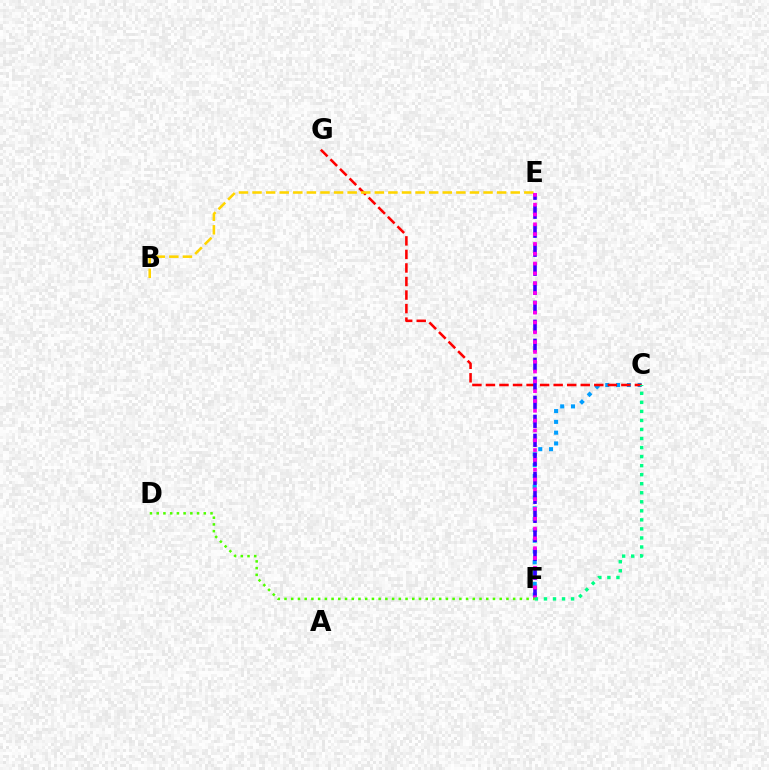{('C', 'F'): [{'color': '#009eff', 'line_style': 'dotted', 'thickness': 2.93}, {'color': '#00ff86', 'line_style': 'dotted', 'thickness': 2.46}], ('C', 'G'): [{'color': '#ff0000', 'line_style': 'dashed', 'thickness': 1.84}], ('B', 'E'): [{'color': '#ffd500', 'line_style': 'dashed', 'thickness': 1.85}], ('E', 'F'): [{'color': '#3700ff', 'line_style': 'dashed', 'thickness': 2.58}, {'color': '#ff00ed', 'line_style': 'dotted', 'thickness': 2.67}], ('D', 'F'): [{'color': '#4fff00', 'line_style': 'dotted', 'thickness': 1.83}]}